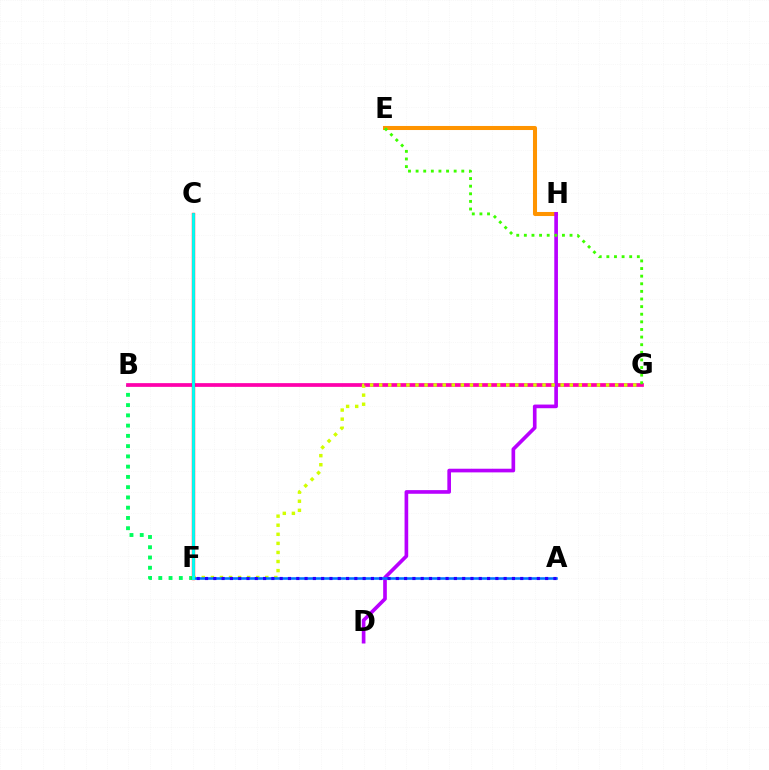{('B', 'F'): [{'color': '#00ff5c', 'line_style': 'dotted', 'thickness': 2.79}], ('E', 'H'): [{'color': '#ff9400', 'line_style': 'solid', 'thickness': 2.92}], ('B', 'G'): [{'color': '#ff00ac', 'line_style': 'solid', 'thickness': 2.68}], ('D', 'H'): [{'color': '#b900ff', 'line_style': 'solid', 'thickness': 2.63}], ('C', 'F'): [{'color': '#ff0000', 'line_style': 'solid', 'thickness': 2.4}, {'color': '#00fff6', 'line_style': 'solid', 'thickness': 2.06}], ('F', 'G'): [{'color': '#d1ff00', 'line_style': 'dotted', 'thickness': 2.47}], ('A', 'F'): [{'color': '#0074ff', 'line_style': 'solid', 'thickness': 1.86}, {'color': '#2500ff', 'line_style': 'dotted', 'thickness': 2.25}], ('E', 'G'): [{'color': '#3dff00', 'line_style': 'dotted', 'thickness': 2.07}]}